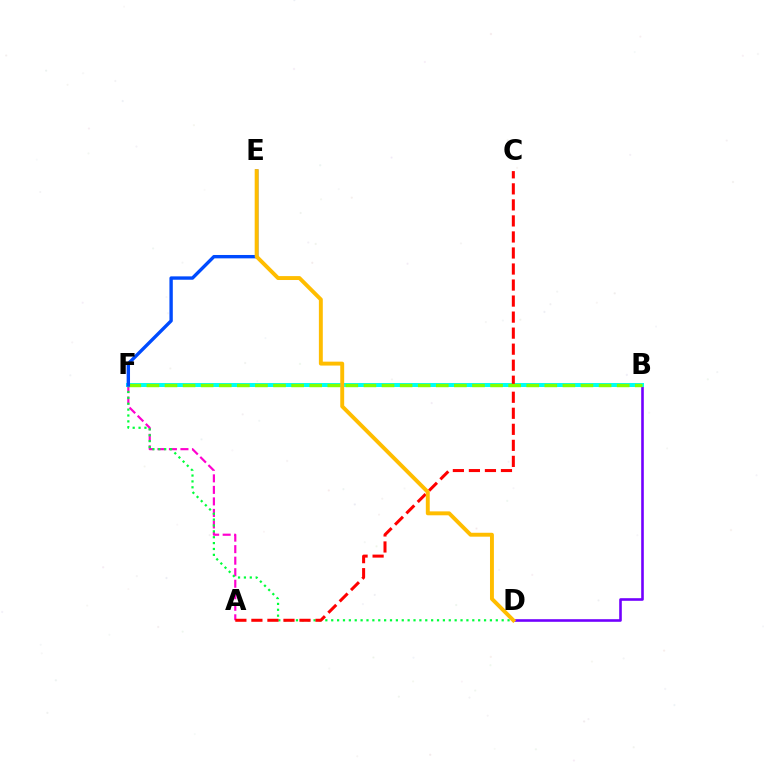{('A', 'F'): [{'color': '#ff00cf', 'line_style': 'dashed', 'thickness': 1.57}], ('B', 'D'): [{'color': '#7200ff', 'line_style': 'solid', 'thickness': 1.88}], ('D', 'F'): [{'color': '#00ff39', 'line_style': 'dotted', 'thickness': 1.6}], ('B', 'F'): [{'color': '#00fff6', 'line_style': 'solid', 'thickness': 2.89}, {'color': '#84ff00', 'line_style': 'dashed', 'thickness': 2.46}], ('A', 'C'): [{'color': '#ff0000', 'line_style': 'dashed', 'thickness': 2.18}], ('E', 'F'): [{'color': '#004bff', 'line_style': 'solid', 'thickness': 2.43}], ('D', 'E'): [{'color': '#ffbd00', 'line_style': 'solid', 'thickness': 2.82}]}